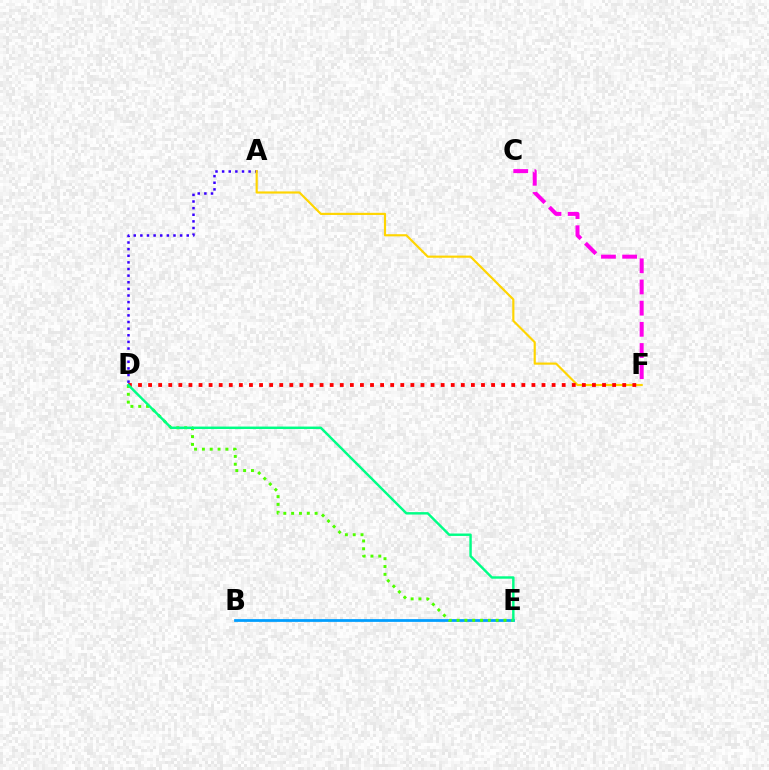{('A', 'D'): [{'color': '#3700ff', 'line_style': 'dotted', 'thickness': 1.8}], ('A', 'F'): [{'color': '#ffd500', 'line_style': 'solid', 'thickness': 1.56}], ('C', 'F'): [{'color': '#ff00ed', 'line_style': 'dashed', 'thickness': 2.88}], ('D', 'F'): [{'color': '#ff0000', 'line_style': 'dotted', 'thickness': 2.74}], ('B', 'E'): [{'color': '#009eff', 'line_style': 'solid', 'thickness': 1.98}], ('D', 'E'): [{'color': '#4fff00', 'line_style': 'dotted', 'thickness': 2.13}, {'color': '#00ff86', 'line_style': 'solid', 'thickness': 1.75}]}